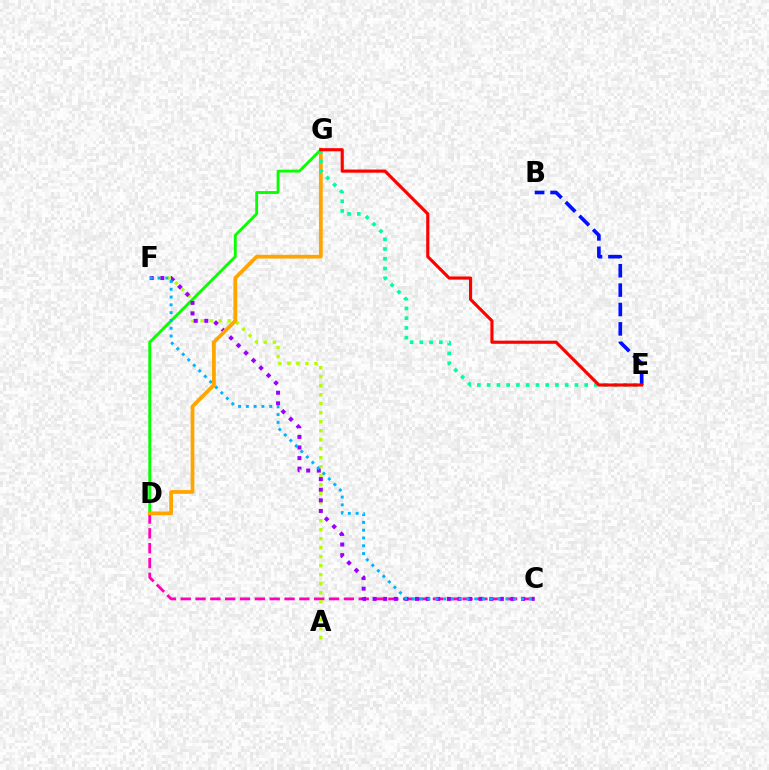{('D', 'G'): [{'color': '#08ff00', 'line_style': 'solid', 'thickness': 2.06}, {'color': '#ffa500', 'line_style': 'solid', 'thickness': 2.7}], ('C', 'D'): [{'color': '#ff00bd', 'line_style': 'dashed', 'thickness': 2.02}], ('A', 'F'): [{'color': '#b3ff00', 'line_style': 'dotted', 'thickness': 2.45}], ('C', 'F'): [{'color': '#9b00ff', 'line_style': 'dotted', 'thickness': 2.88}, {'color': '#00b5ff', 'line_style': 'dotted', 'thickness': 2.12}], ('E', 'G'): [{'color': '#00ff9d', 'line_style': 'dotted', 'thickness': 2.65}, {'color': '#ff0000', 'line_style': 'solid', 'thickness': 2.26}], ('B', 'E'): [{'color': '#0010ff', 'line_style': 'dashed', 'thickness': 2.64}]}